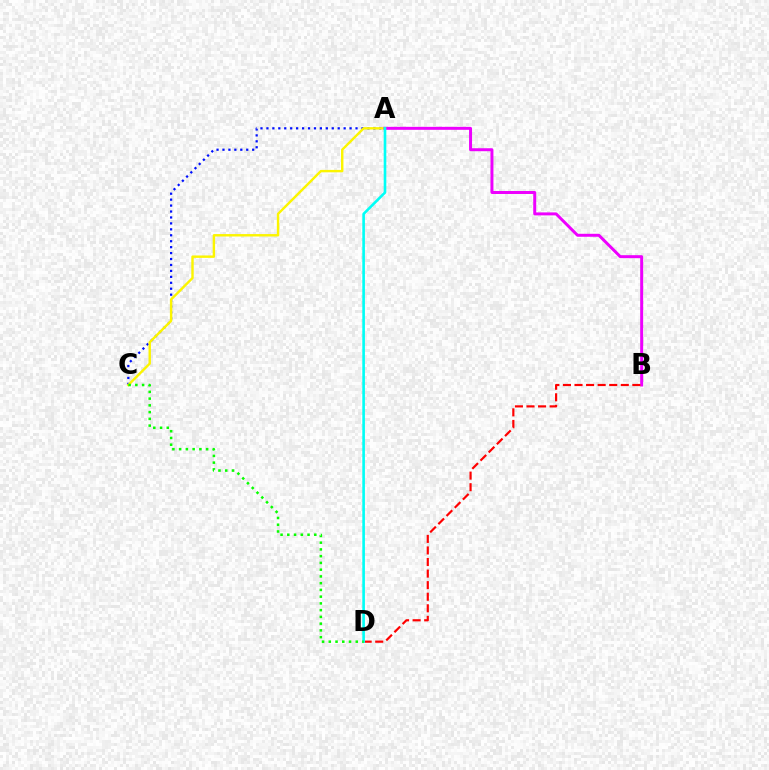{('A', 'C'): [{'color': '#0010ff', 'line_style': 'dotted', 'thickness': 1.61}, {'color': '#fcf500', 'line_style': 'solid', 'thickness': 1.74}], ('A', 'B'): [{'color': '#ee00ff', 'line_style': 'solid', 'thickness': 2.14}], ('B', 'D'): [{'color': '#ff0000', 'line_style': 'dashed', 'thickness': 1.57}], ('A', 'D'): [{'color': '#00fff6', 'line_style': 'solid', 'thickness': 1.89}], ('C', 'D'): [{'color': '#08ff00', 'line_style': 'dotted', 'thickness': 1.83}]}